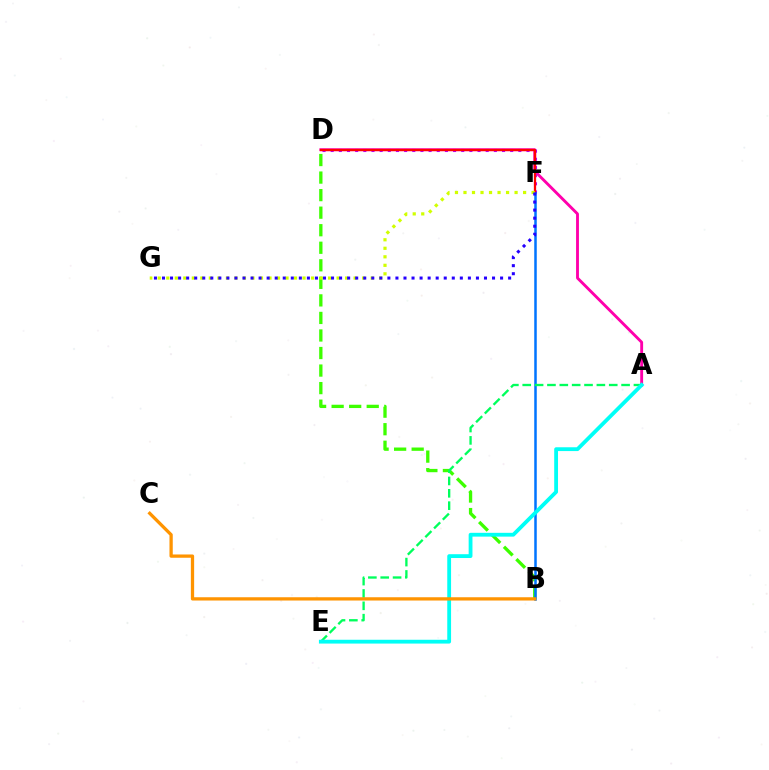{('A', 'D'): [{'color': '#ff00ac', 'line_style': 'solid', 'thickness': 2.06}], ('D', 'F'): [{'color': '#b900ff', 'line_style': 'dotted', 'thickness': 2.22}, {'color': '#ff0000', 'line_style': 'solid', 'thickness': 1.64}], ('B', 'D'): [{'color': '#3dff00', 'line_style': 'dashed', 'thickness': 2.38}], ('B', 'F'): [{'color': '#0074ff', 'line_style': 'solid', 'thickness': 1.81}], ('A', 'E'): [{'color': '#00ff5c', 'line_style': 'dashed', 'thickness': 1.68}, {'color': '#00fff6', 'line_style': 'solid', 'thickness': 2.74}], ('F', 'G'): [{'color': '#d1ff00', 'line_style': 'dotted', 'thickness': 2.31}, {'color': '#2500ff', 'line_style': 'dotted', 'thickness': 2.19}], ('B', 'C'): [{'color': '#ff9400', 'line_style': 'solid', 'thickness': 2.36}]}